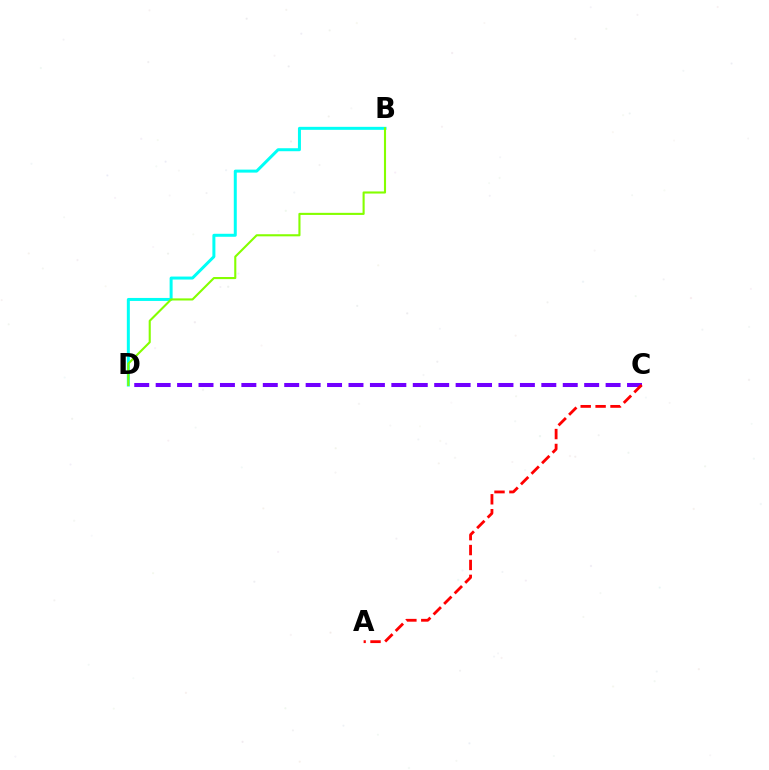{('B', 'D'): [{'color': '#00fff6', 'line_style': 'solid', 'thickness': 2.16}, {'color': '#84ff00', 'line_style': 'solid', 'thickness': 1.52}], ('C', 'D'): [{'color': '#7200ff', 'line_style': 'dashed', 'thickness': 2.91}], ('A', 'C'): [{'color': '#ff0000', 'line_style': 'dashed', 'thickness': 2.03}]}